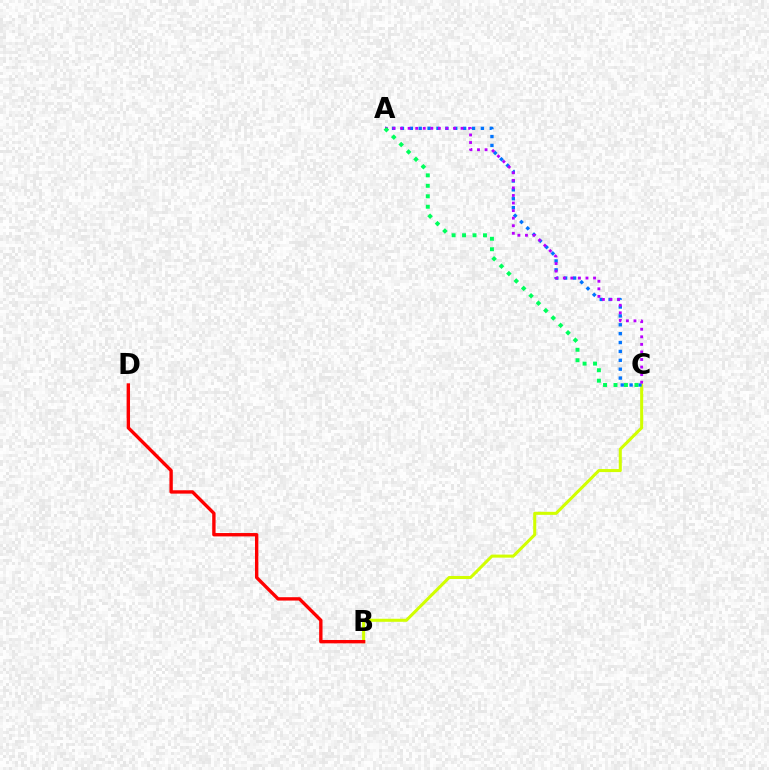{('B', 'C'): [{'color': '#d1ff00', 'line_style': 'solid', 'thickness': 2.19}], ('A', 'C'): [{'color': '#0074ff', 'line_style': 'dotted', 'thickness': 2.41}, {'color': '#b900ff', 'line_style': 'dotted', 'thickness': 2.05}, {'color': '#00ff5c', 'line_style': 'dotted', 'thickness': 2.84}], ('B', 'D'): [{'color': '#ff0000', 'line_style': 'solid', 'thickness': 2.43}]}